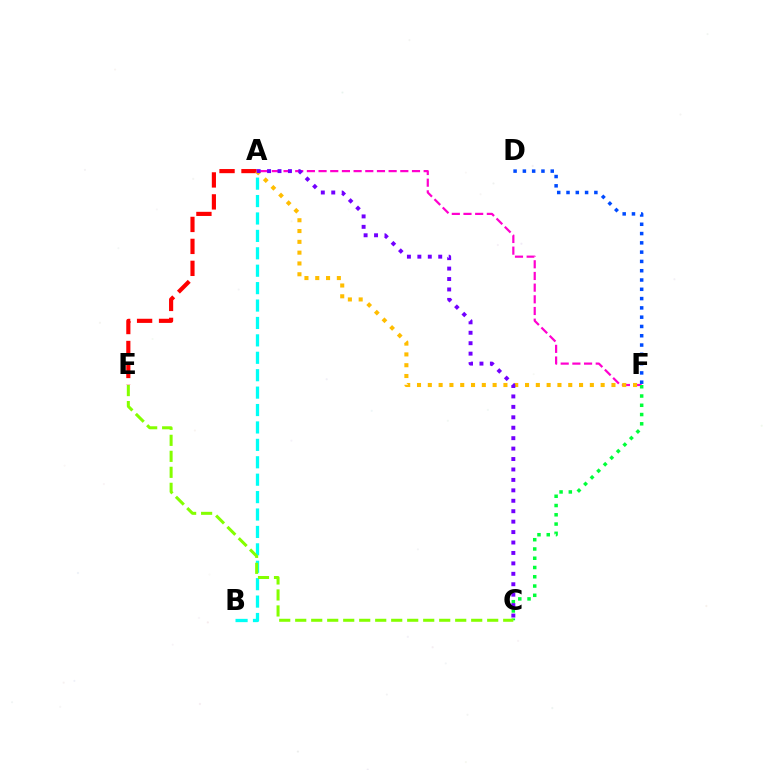{('A', 'F'): [{'color': '#ff00cf', 'line_style': 'dashed', 'thickness': 1.59}, {'color': '#ffbd00', 'line_style': 'dotted', 'thickness': 2.94}], ('A', 'B'): [{'color': '#00fff6', 'line_style': 'dashed', 'thickness': 2.37}], ('C', 'F'): [{'color': '#00ff39', 'line_style': 'dotted', 'thickness': 2.52}], ('C', 'E'): [{'color': '#84ff00', 'line_style': 'dashed', 'thickness': 2.17}], ('A', 'E'): [{'color': '#ff0000', 'line_style': 'dashed', 'thickness': 2.98}], ('A', 'C'): [{'color': '#7200ff', 'line_style': 'dotted', 'thickness': 2.83}], ('D', 'F'): [{'color': '#004bff', 'line_style': 'dotted', 'thickness': 2.52}]}